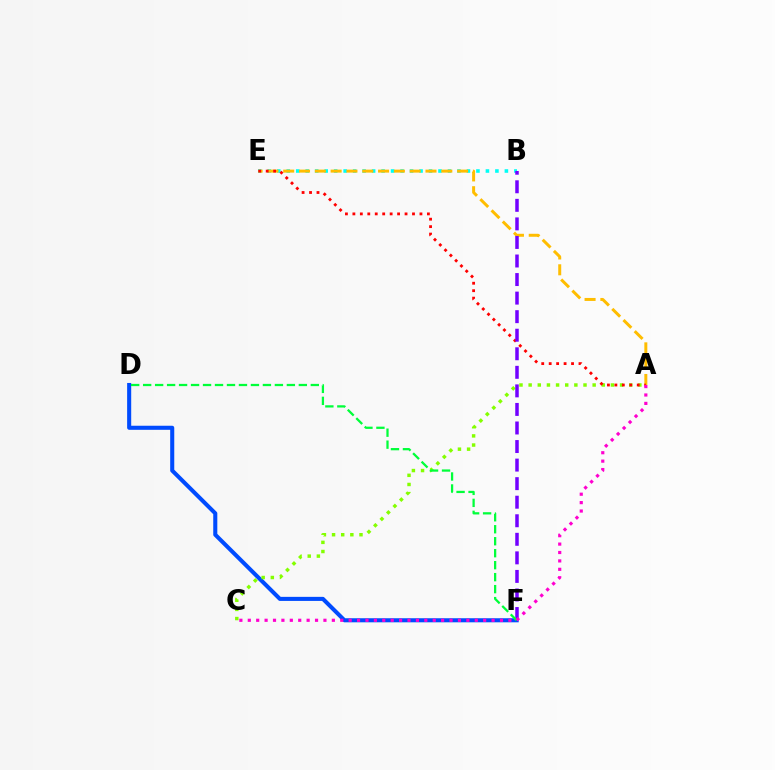{('B', 'E'): [{'color': '#00fff6', 'line_style': 'dotted', 'thickness': 2.58}], ('D', 'F'): [{'color': '#004bff', 'line_style': 'solid', 'thickness': 2.93}, {'color': '#00ff39', 'line_style': 'dashed', 'thickness': 1.63}], ('A', 'C'): [{'color': '#84ff00', 'line_style': 'dotted', 'thickness': 2.48}, {'color': '#ff00cf', 'line_style': 'dotted', 'thickness': 2.28}], ('A', 'E'): [{'color': '#ffbd00', 'line_style': 'dashed', 'thickness': 2.15}, {'color': '#ff0000', 'line_style': 'dotted', 'thickness': 2.02}], ('B', 'F'): [{'color': '#7200ff', 'line_style': 'dashed', 'thickness': 2.52}]}